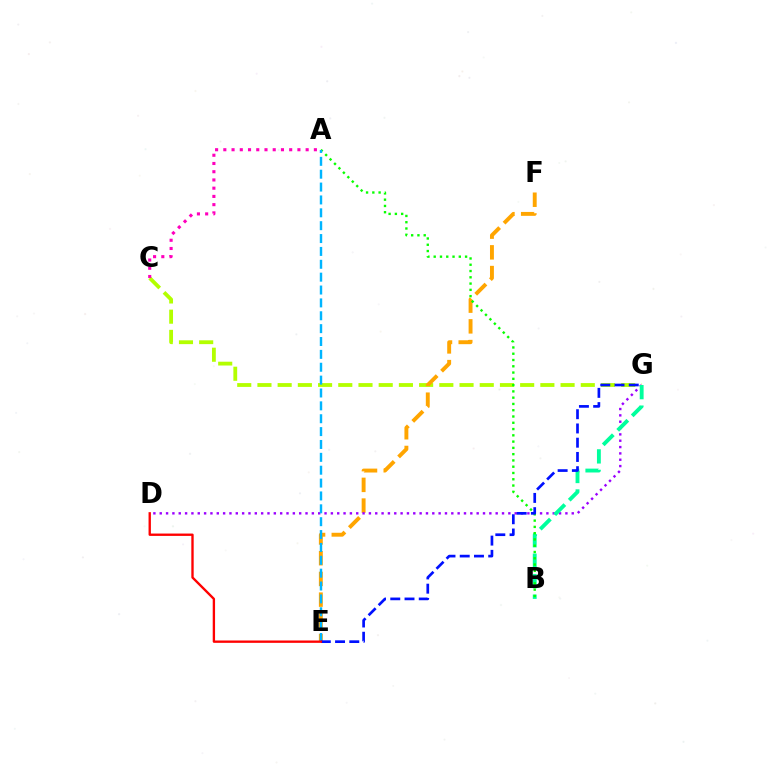{('C', 'G'): [{'color': '#b3ff00', 'line_style': 'dashed', 'thickness': 2.75}], ('A', 'C'): [{'color': '#ff00bd', 'line_style': 'dotted', 'thickness': 2.24}], ('E', 'F'): [{'color': '#ffa500', 'line_style': 'dashed', 'thickness': 2.81}], ('D', 'G'): [{'color': '#9b00ff', 'line_style': 'dotted', 'thickness': 1.72}], ('B', 'G'): [{'color': '#00ff9d', 'line_style': 'dashed', 'thickness': 2.78}], ('A', 'B'): [{'color': '#08ff00', 'line_style': 'dotted', 'thickness': 1.71}], ('A', 'E'): [{'color': '#00b5ff', 'line_style': 'dashed', 'thickness': 1.75}], ('E', 'G'): [{'color': '#0010ff', 'line_style': 'dashed', 'thickness': 1.94}], ('D', 'E'): [{'color': '#ff0000', 'line_style': 'solid', 'thickness': 1.69}]}